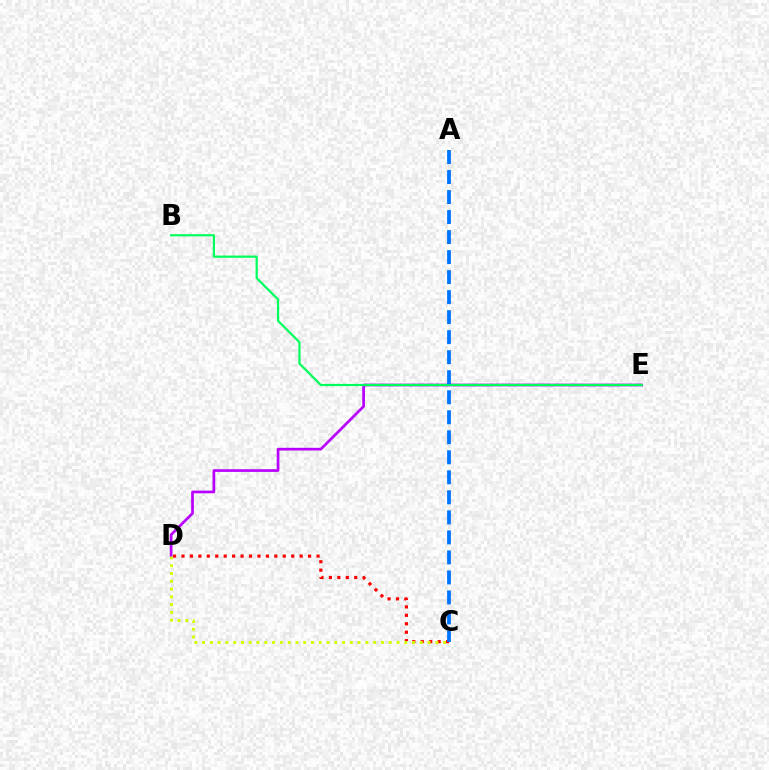{('D', 'E'): [{'color': '#b900ff', 'line_style': 'solid', 'thickness': 1.95}], ('C', 'D'): [{'color': '#ff0000', 'line_style': 'dotted', 'thickness': 2.29}, {'color': '#d1ff00', 'line_style': 'dotted', 'thickness': 2.11}], ('B', 'E'): [{'color': '#00ff5c', 'line_style': 'solid', 'thickness': 1.59}], ('A', 'C'): [{'color': '#0074ff', 'line_style': 'dashed', 'thickness': 2.72}]}